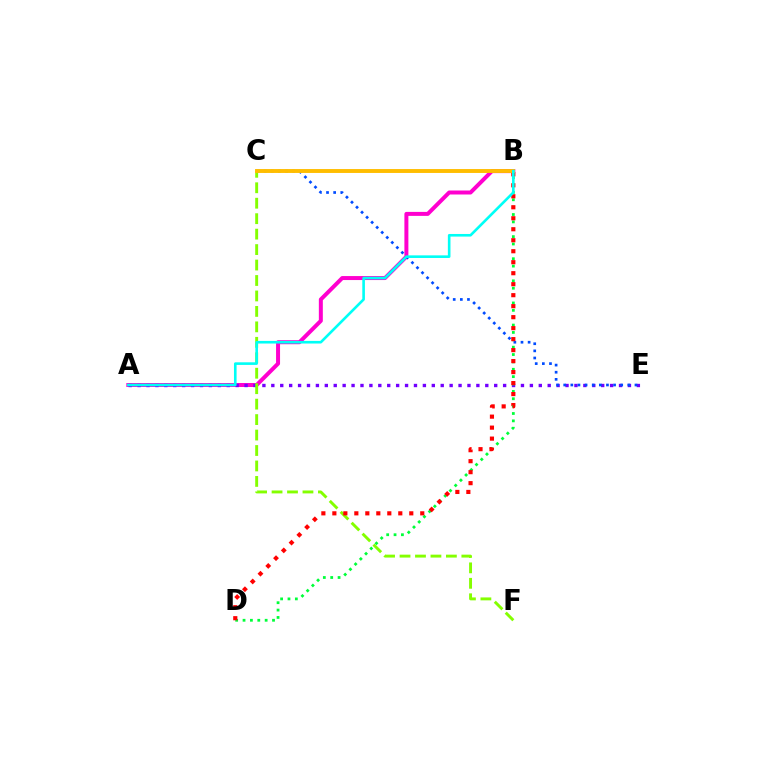{('A', 'B'): [{'color': '#ff00cf', 'line_style': 'solid', 'thickness': 2.87}, {'color': '#00fff6', 'line_style': 'solid', 'thickness': 1.88}], ('A', 'E'): [{'color': '#7200ff', 'line_style': 'dotted', 'thickness': 2.42}], ('C', 'F'): [{'color': '#84ff00', 'line_style': 'dashed', 'thickness': 2.1}], ('B', 'D'): [{'color': '#00ff39', 'line_style': 'dotted', 'thickness': 2.0}, {'color': '#ff0000', 'line_style': 'dotted', 'thickness': 2.99}], ('C', 'E'): [{'color': '#004bff', 'line_style': 'dotted', 'thickness': 1.94}], ('B', 'C'): [{'color': '#ffbd00', 'line_style': 'solid', 'thickness': 2.8}]}